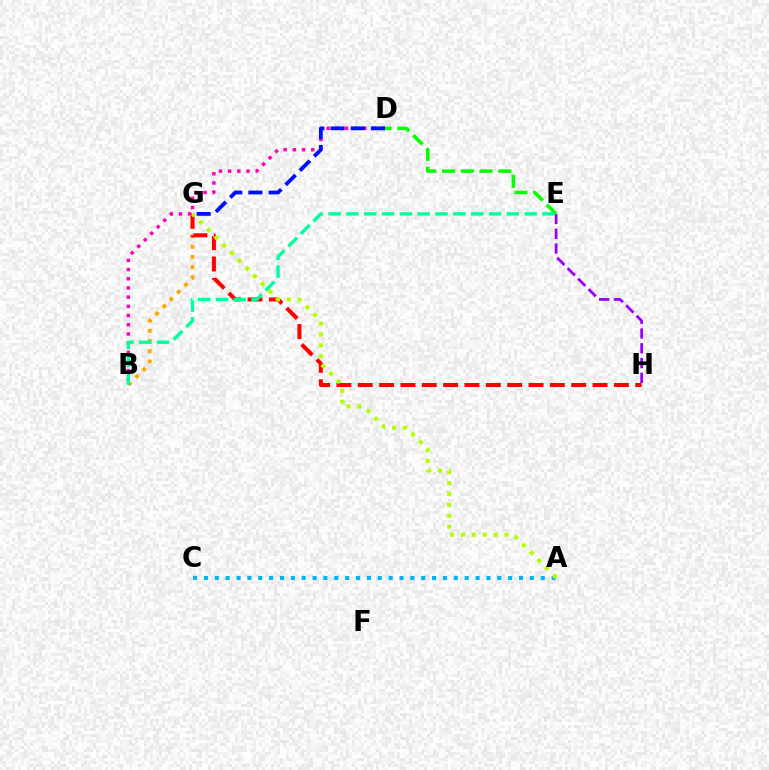{('E', 'H'): [{'color': '#9b00ff', 'line_style': 'dashed', 'thickness': 2.01}], ('B', 'D'): [{'color': '#ff00bd', 'line_style': 'dotted', 'thickness': 2.5}], ('B', 'G'): [{'color': '#ffa500', 'line_style': 'dotted', 'thickness': 2.77}], ('G', 'H'): [{'color': '#ff0000', 'line_style': 'dashed', 'thickness': 2.9}], ('D', 'G'): [{'color': '#0010ff', 'line_style': 'dashed', 'thickness': 2.74}], ('A', 'C'): [{'color': '#00b5ff', 'line_style': 'dotted', 'thickness': 2.95}], ('D', 'E'): [{'color': '#08ff00', 'line_style': 'dashed', 'thickness': 2.55}], ('A', 'G'): [{'color': '#b3ff00', 'line_style': 'dotted', 'thickness': 2.96}], ('B', 'E'): [{'color': '#00ff9d', 'line_style': 'dashed', 'thickness': 2.42}]}